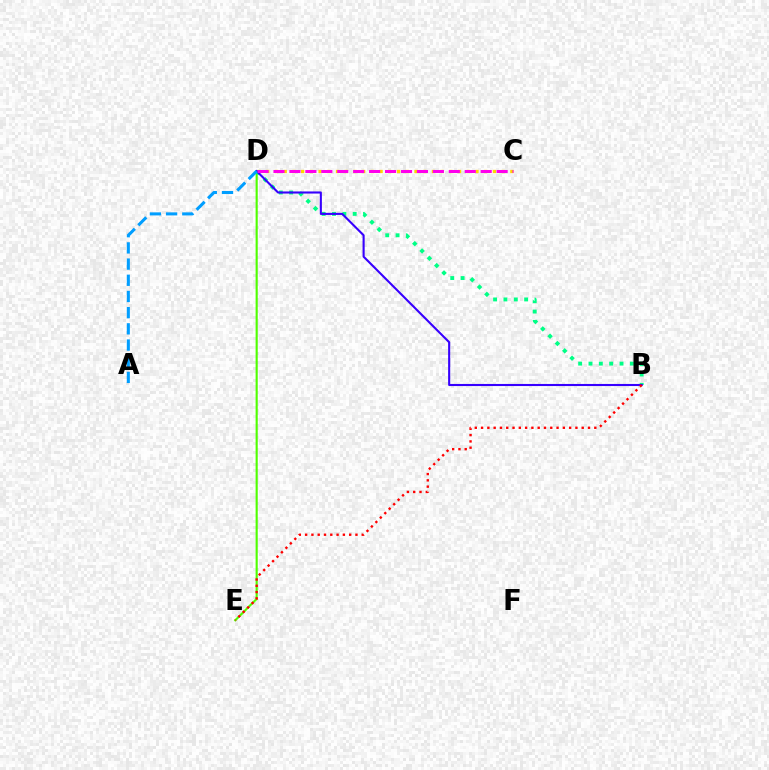{('D', 'E'): [{'color': '#4fff00', 'line_style': 'solid', 'thickness': 1.54}], ('C', 'D'): [{'color': '#ffd500', 'line_style': 'dotted', 'thickness': 2.37}, {'color': '#ff00ed', 'line_style': 'dashed', 'thickness': 2.17}], ('B', 'D'): [{'color': '#00ff86', 'line_style': 'dotted', 'thickness': 2.81}, {'color': '#3700ff', 'line_style': 'solid', 'thickness': 1.51}], ('A', 'D'): [{'color': '#009eff', 'line_style': 'dashed', 'thickness': 2.2}], ('B', 'E'): [{'color': '#ff0000', 'line_style': 'dotted', 'thickness': 1.71}]}